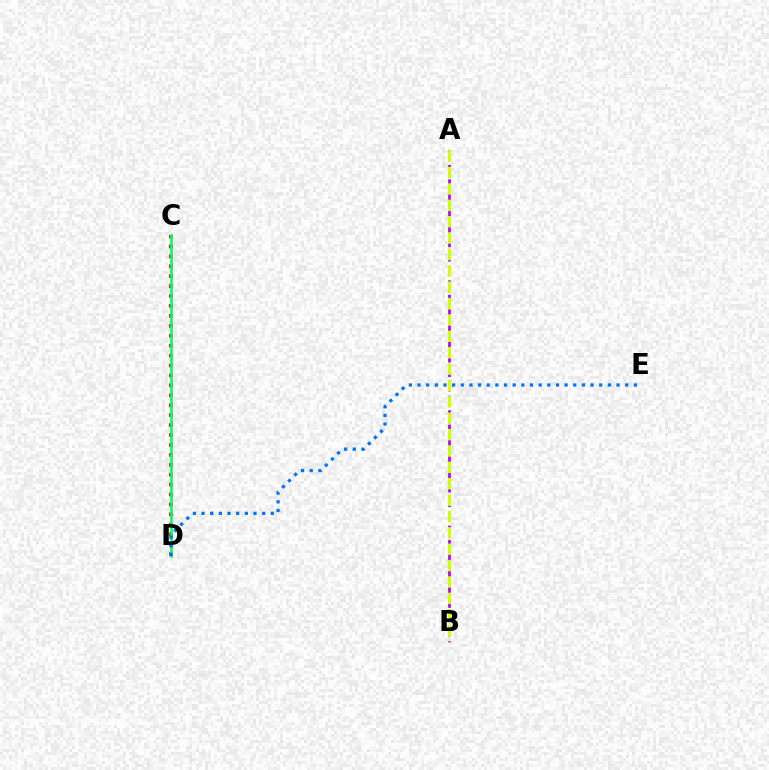{('A', 'B'): [{'color': '#b900ff', 'line_style': 'dashed', 'thickness': 1.96}, {'color': '#d1ff00', 'line_style': 'dashed', 'thickness': 2.22}], ('C', 'D'): [{'color': '#ff0000', 'line_style': 'dotted', 'thickness': 2.7}, {'color': '#00ff5c', 'line_style': 'solid', 'thickness': 1.87}], ('D', 'E'): [{'color': '#0074ff', 'line_style': 'dotted', 'thickness': 2.35}]}